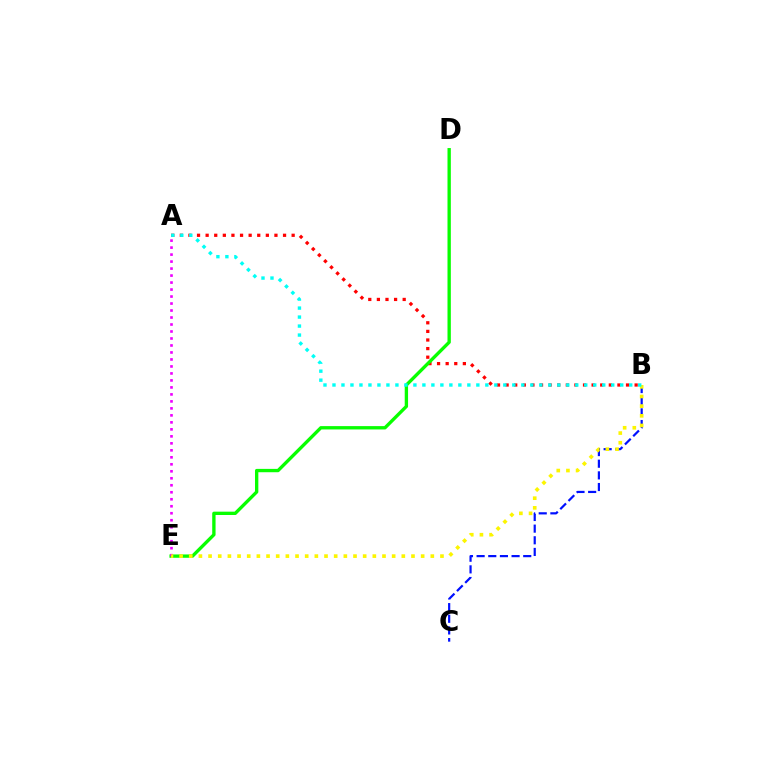{('A', 'B'): [{'color': '#ff0000', 'line_style': 'dotted', 'thickness': 2.34}, {'color': '#00fff6', 'line_style': 'dotted', 'thickness': 2.44}], ('D', 'E'): [{'color': '#08ff00', 'line_style': 'solid', 'thickness': 2.4}], ('B', 'C'): [{'color': '#0010ff', 'line_style': 'dashed', 'thickness': 1.58}], ('A', 'E'): [{'color': '#ee00ff', 'line_style': 'dotted', 'thickness': 1.9}], ('B', 'E'): [{'color': '#fcf500', 'line_style': 'dotted', 'thickness': 2.63}]}